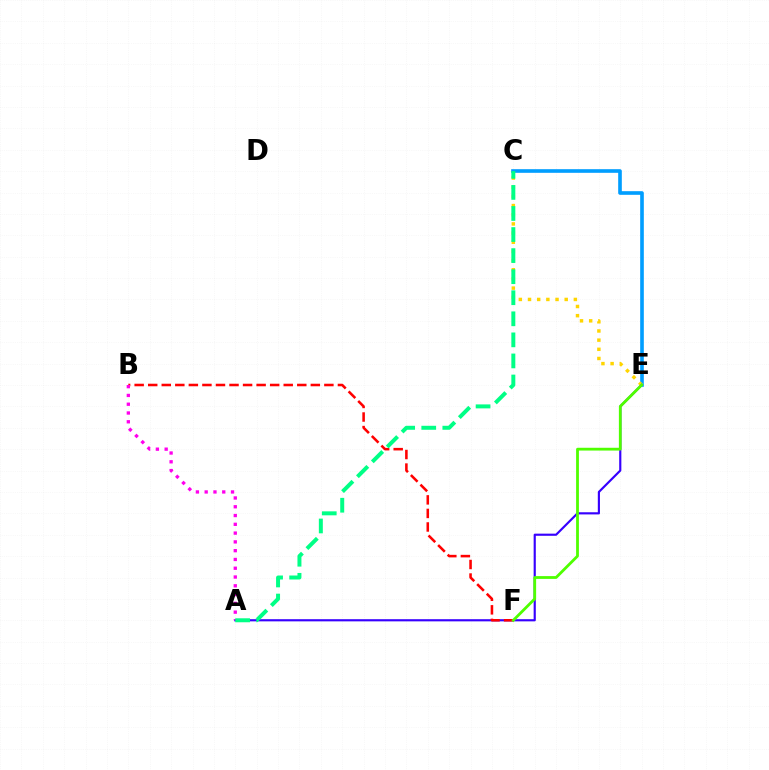{('C', 'E'): [{'color': '#009eff', 'line_style': 'solid', 'thickness': 2.62}, {'color': '#ffd500', 'line_style': 'dotted', 'thickness': 2.49}], ('A', 'E'): [{'color': '#3700ff', 'line_style': 'solid', 'thickness': 1.55}], ('B', 'F'): [{'color': '#ff0000', 'line_style': 'dashed', 'thickness': 1.84}], ('A', 'B'): [{'color': '#ff00ed', 'line_style': 'dotted', 'thickness': 2.39}], ('A', 'C'): [{'color': '#00ff86', 'line_style': 'dashed', 'thickness': 2.86}], ('E', 'F'): [{'color': '#4fff00', 'line_style': 'solid', 'thickness': 2.01}]}